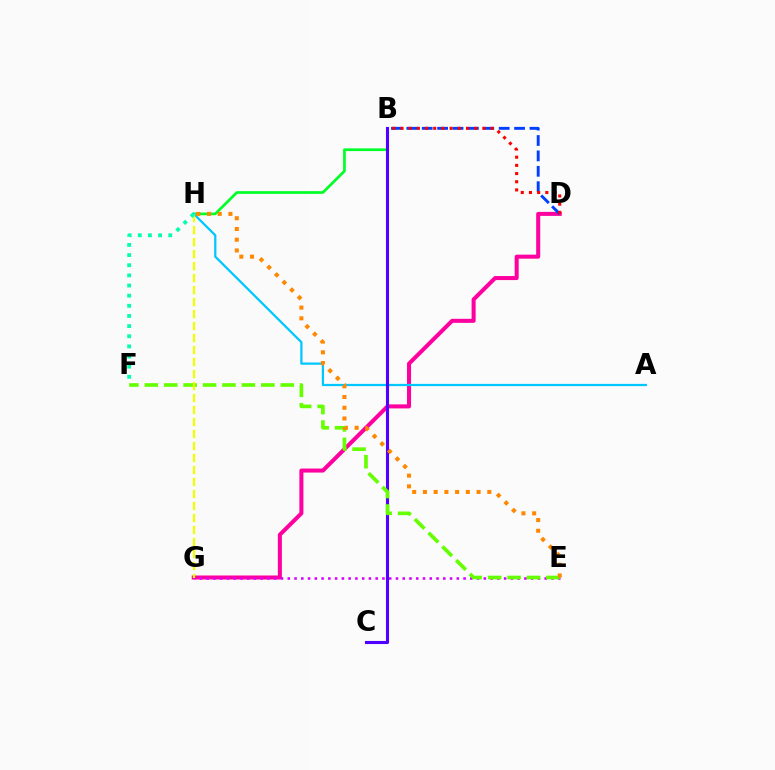{('D', 'G'): [{'color': '#ff00a0', 'line_style': 'solid', 'thickness': 2.9}], ('B', 'D'): [{'color': '#003fff', 'line_style': 'dashed', 'thickness': 2.09}, {'color': '#ff0000', 'line_style': 'dotted', 'thickness': 2.22}], ('B', 'H'): [{'color': '#00ff27', 'line_style': 'solid', 'thickness': 1.95}], ('A', 'H'): [{'color': '#00c7ff', 'line_style': 'solid', 'thickness': 1.61}], ('E', 'G'): [{'color': '#d600ff', 'line_style': 'dotted', 'thickness': 1.84}], ('B', 'C'): [{'color': '#4f00ff', 'line_style': 'solid', 'thickness': 2.23}], ('E', 'F'): [{'color': '#66ff00', 'line_style': 'dashed', 'thickness': 2.64}], ('E', 'H'): [{'color': '#ff8800', 'line_style': 'dotted', 'thickness': 2.92}], ('G', 'H'): [{'color': '#eeff00', 'line_style': 'dashed', 'thickness': 1.63}], ('F', 'H'): [{'color': '#00ffaf', 'line_style': 'dotted', 'thickness': 2.76}]}